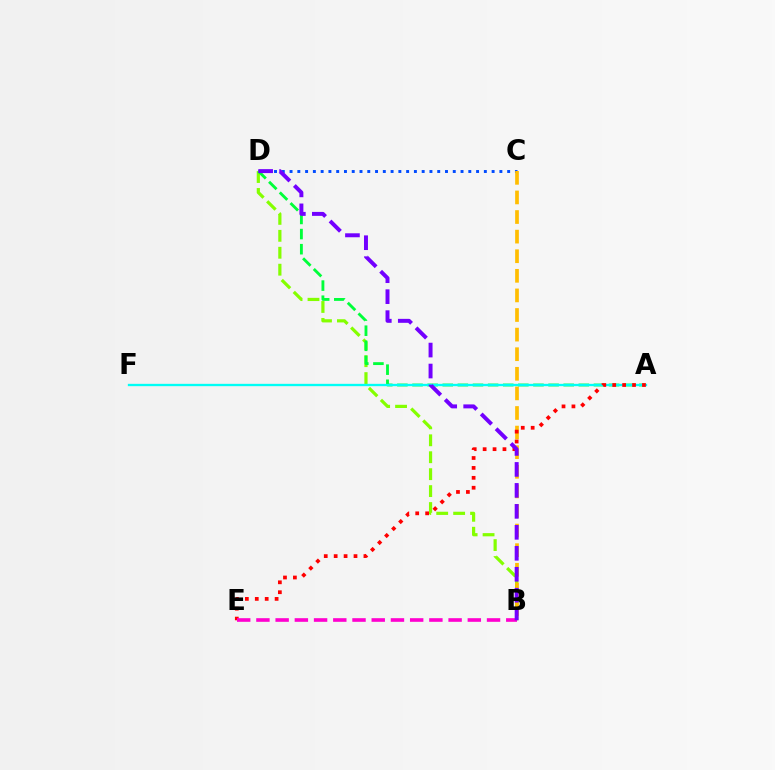{('C', 'D'): [{'color': '#004bff', 'line_style': 'dotted', 'thickness': 2.11}], ('B', 'D'): [{'color': '#84ff00', 'line_style': 'dashed', 'thickness': 2.3}, {'color': '#7200ff', 'line_style': 'dashed', 'thickness': 2.85}], ('B', 'C'): [{'color': '#ffbd00', 'line_style': 'dashed', 'thickness': 2.66}], ('A', 'D'): [{'color': '#00ff39', 'line_style': 'dashed', 'thickness': 2.05}], ('A', 'F'): [{'color': '#00fff6', 'line_style': 'solid', 'thickness': 1.68}], ('A', 'E'): [{'color': '#ff0000', 'line_style': 'dotted', 'thickness': 2.69}], ('B', 'E'): [{'color': '#ff00cf', 'line_style': 'dashed', 'thickness': 2.61}]}